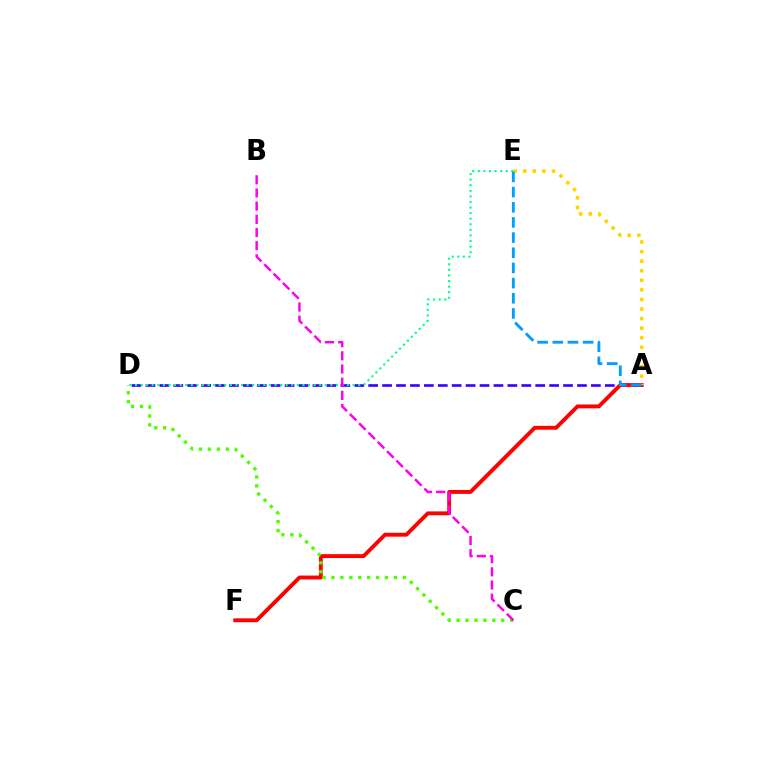{('A', 'D'): [{'color': '#3700ff', 'line_style': 'dashed', 'thickness': 1.89}], ('D', 'E'): [{'color': '#00ff86', 'line_style': 'dotted', 'thickness': 1.52}], ('A', 'F'): [{'color': '#ff0000', 'line_style': 'solid', 'thickness': 2.79}], ('C', 'D'): [{'color': '#4fff00', 'line_style': 'dotted', 'thickness': 2.43}], ('B', 'C'): [{'color': '#ff00ed', 'line_style': 'dashed', 'thickness': 1.79}], ('A', 'E'): [{'color': '#ffd500', 'line_style': 'dotted', 'thickness': 2.6}, {'color': '#009eff', 'line_style': 'dashed', 'thickness': 2.06}]}